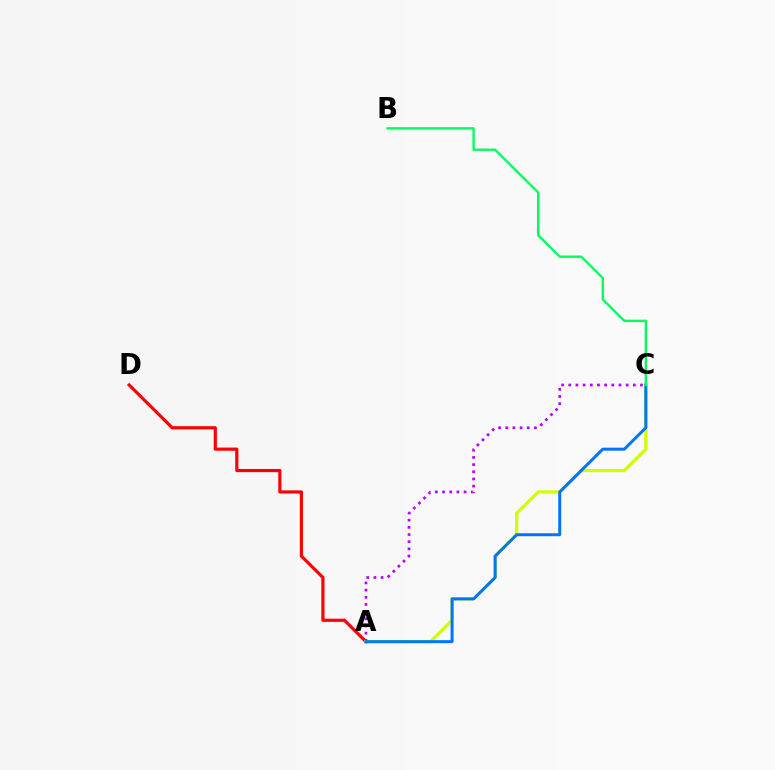{('A', 'C'): [{'color': '#b900ff', 'line_style': 'dotted', 'thickness': 1.95}, {'color': '#d1ff00', 'line_style': 'solid', 'thickness': 2.36}, {'color': '#0074ff', 'line_style': 'solid', 'thickness': 2.15}], ('A', 'D'): [{'color': '#ff0000', 'line_style': 'solid', 'thickness': 2.29}], ('B', 'C'): [{'color': '#00ff5c', 'line_style': 'solid', 'thickness': 1.69}]}